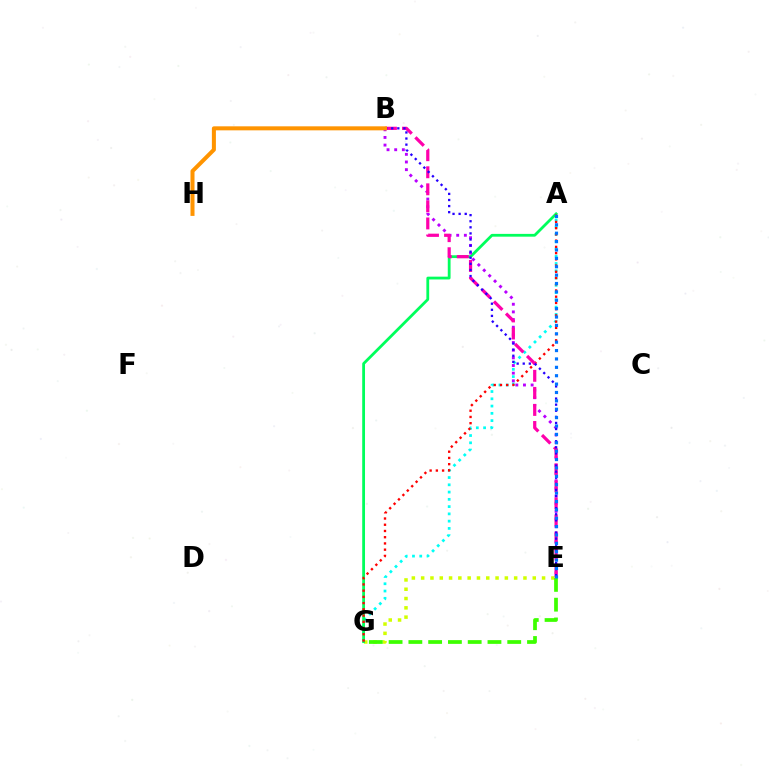{('A', 'G'): [{'color': '#00fff6', 'line_style': 'dotted', 'thickness': 1.97}, {'color': '#00ff5c', 'line_style': 'solid', 'thickness': 2.01}, {'color': '#ff0000', 'line_style': 'dotted', 'thickness': 1.69}], ('E', 'G'): [{'color': '#d1ff00', 'line_style': 'dotted', 'thickness': 2.53}, {'color': '#3dff00', 'line_style': 'dashed', 'thickness': 2.69}], ('B', 'E'): [{'color': '#b900ff', 'line_style': 'dotted', 'thickness': 2.08}, {'color': '#ff00ac', 'line_style': 'dashed', 'thickness': 2.32}, {'color': '#2500ff', 'line_style': 'dotted', 'thickness': 1.65}], ('B', 'H'): [{'color': '#ff9400', 'line_style': 'solid', 'thickness': 2.89}], ('A', 'E'): [{'color': '#0074ff', 'line_style': 'dotted', 'thickness': 2.28}]}